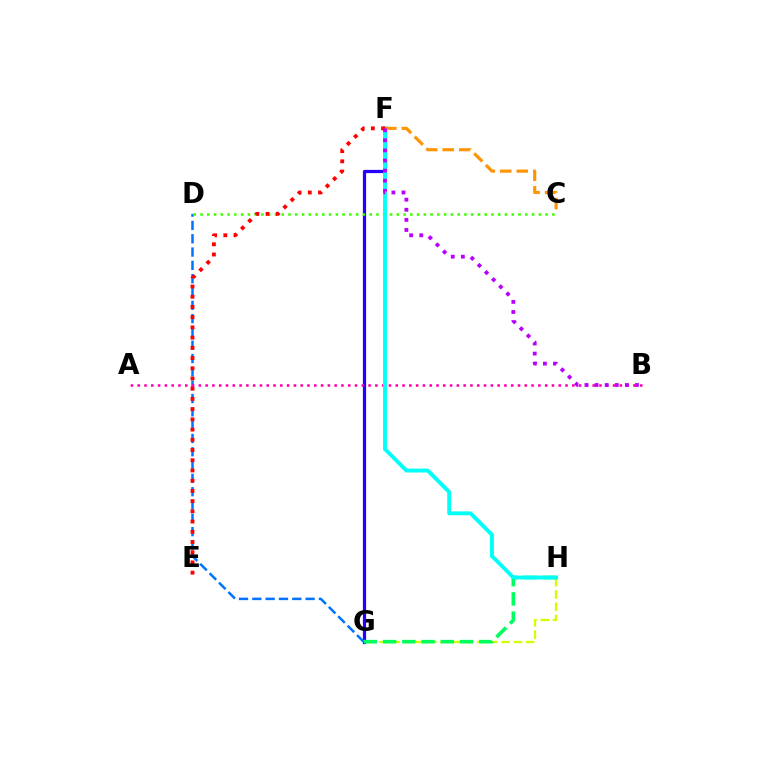{('F', 'G'): [{'color': '#2500ff', 'line_style': 'solid', 'thickness': 2.33}], ('G', 'H'): [{'color': '#d1ff00', 'line_style': 'dashed', 'thickness': 1.66}, {'color': '#00ff5c', 'line_style': 'dashed', 'thickness': 2.61}], ('D', 'G'): [{'color': '#0074ff', 'line_style': 'dashed', 'thickness': 1.81}], ('A', 'B'): [{'color': '#ff00ac', 'line_style': 'dotted', 'thickness': 1.84}], ('C', 'D'): [{'color': '#3dff00', 'line_style': 'dotted', 'thickness': 1.84}], ('F', 'H'): [{'color': '#00fff6', 'line_style': 'solid', 'thickness': 2.79}], ('C', 'F'): [{'color': '#ff9400', 'line_style': 'dashed', 'thickness': 2.25}], ('E', 'F'): [{'color': '#ff0000', 'line_style': 'dotted', 'thickness': 2.78}], ('B', 'F'): [{'color': '#b900ff', 'line_style': 'dotted', 'thickness': 2.74}]}